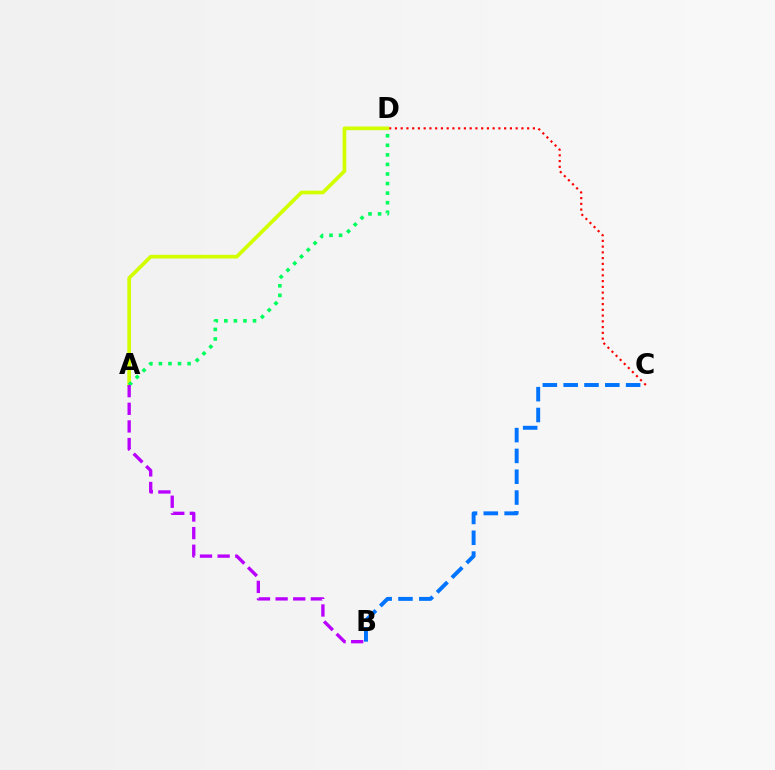{('C', 'D'): [{'color': '#ff0000', 'line_style': 'dotted', 'thickness': 1.56}], ('A', 'D'): [{'color': '#d1ff00', 'line_style': 'solid', 'thickness': 2.65}, {'color': '#00ff5c', 'line_style': 'dotted', 'thickness': 2.6}], ('B', 'C'): [{'color': '#0074ff', 'line_style': 'dashed', 'thickness': 2.83}], ('A', 'B'): [{'color': '#b900ff', 'line_style': 'dashed', 'thickness': 2.4}]}